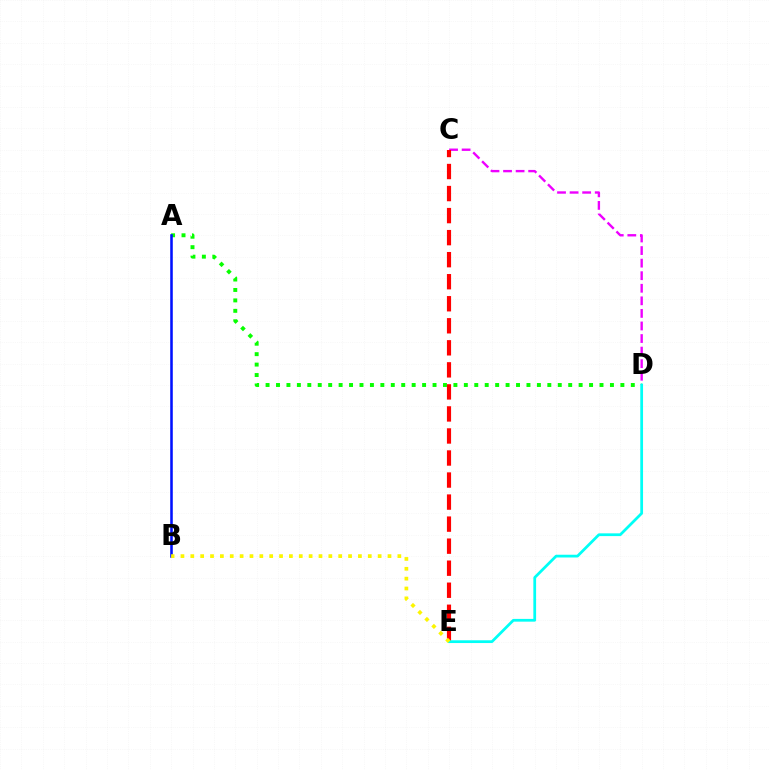{('A', 'D'): [{'color': '#08ff00', 'line_style': 'dotted', 'thickness': 2.84}], ('C', 'D'): [{'color': '#ee00ff', 'line_style': 'dashed', 'thickness': 1.71}], ('A', 'B'): [{'color': '#0010ff', 'line_style': 'solid', 'thickness': 1.85}], ('C', 'E'): [{'color': '#ff0000', 'line_style': 'dashed', 'thickness': 2.99}], ('D', 'E'): [{'color': '#00fff6', 'line_style': 'solid', 'thickness': 1.98}], ('B', 'E'): [{'color': '#fcf500', 'line_style': 'dotted', 'thickness': 2.68}]}